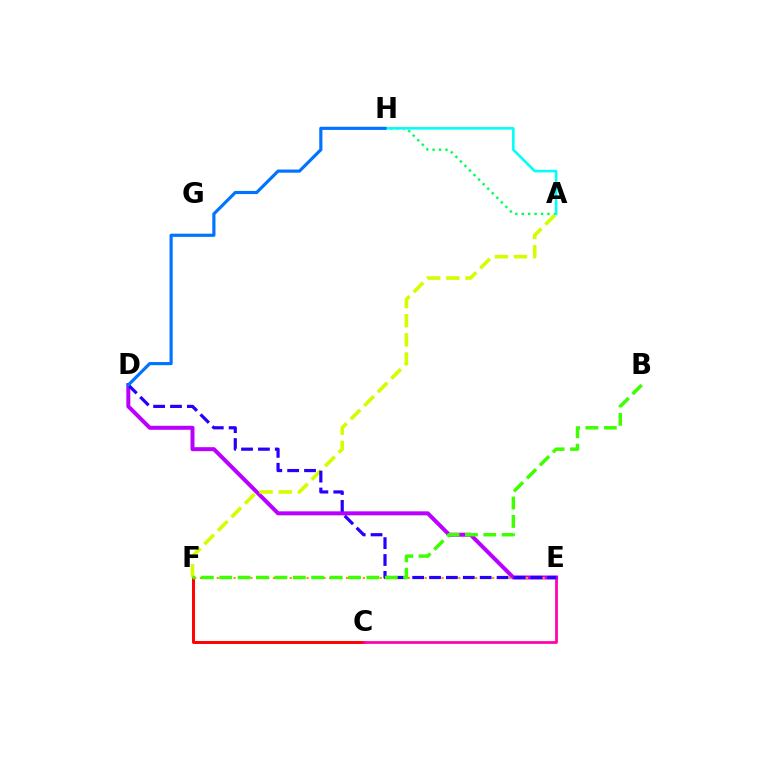{('A', 'H'): [{'color': '#00ff5c', 'line_style': 'dotted', 'thickness': 1.75}, {'color': '#00fff6', 'line_style': 'solid', 'thickness': 1.85}], ('C', 'F'): [{'color': '#ff0000', 'line_style': 'solid', 'thickness': 2.13}], ('C', 'E'): [{'color': '#ff00ac', 'line_style': 'solid', 'thickness': 1.97}], ('D', 'E'): [{'color': '#b900ff', 'line_style': 'solid', 'thickness': 2.87}, {'color': '#2500ff', 'line_style': 'dashed', 'thickness': 2.29}], ('E', 'F'): [{'color': '#ff9400', 'line_style': 'dotted', 'thickness': 1.53}], ('A', 'F'): [{'color': '#d1ff00', 'line_style': 'dashed', 'thickness': 2.6}], ('B', 'F'): [{'color': '#3dff00', 'line_style': 'dashed', 'thickness': 2.5}], ('D', 'H'): [{'color': '#0074ff', 'line_style': 'solid', 'thickness': 2.28}]}